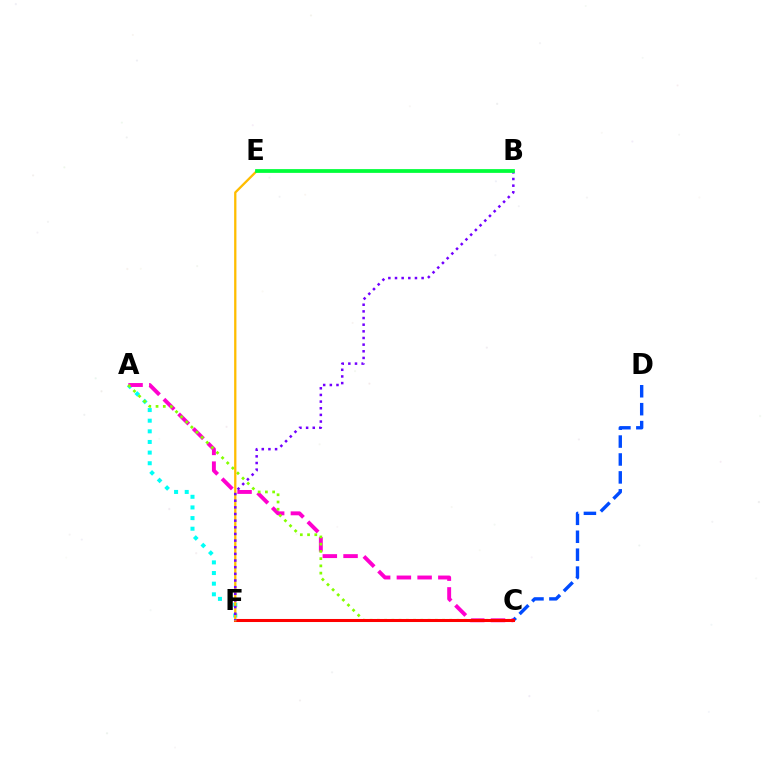{('C', 'D'): [{'color': '#004bff', 'line_style': 'dashed', 'thickness': 2.43}], ('A', 'F'): [{'color': '#00fff6', 'line_style': 'dotted', 'thickness': 2.89}], ('A', 'C'): [{'color': '#ff00cf', 'line_style': 'dashed', 'thickness': 2.82}, {'color': '#84ff00', 'line_style': 'dotted', 'thickness': 1.97}], ('C', 'F'): [{'color': '#ff0000', 'line_style': 'solid', 'thickness': 2.19}], ('E', 'F'): [{'color': '#ffbd00', 'line_style': 'solid', 'thickness': 1.65}], ('B', 'F'): [{'color': '#7200ff', 'line_style': 'dotted', 'thickness': 1.81}], ('B', 'E'): [{'color': '#00ff39', 'line_style': 'solid', 'thickness': 2.71}]}